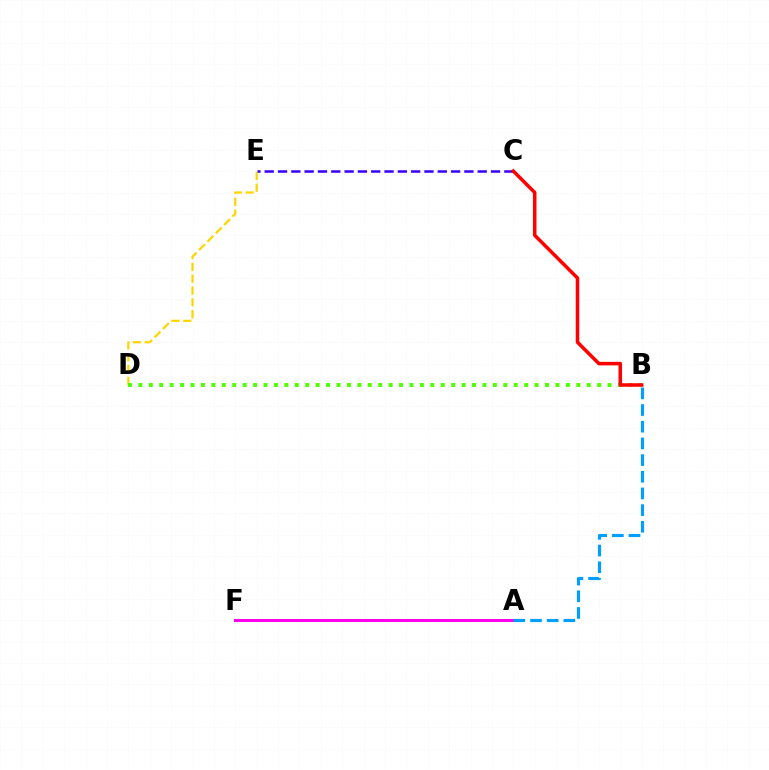{('D', 'E'): [{'color': '#ffd500', 'line_style': 'dashed', 'thickness': 1.61}], ('A', 'F'): [{'color': '#00ff86', 'line_style': 'dotted', 'thickness': 2.21}, {'color': '#ff00ed', 'line_style': 'solid', 'thickness': 2.17}], ('B', 'D'): [{'color': '#4fff00', 'line_style': 'dotted', 'thickness': 2.83}], ('A', 'B'): [{'color': '#009eff', 'line_style': 'dashed', 'thickness': 2.27}], ('C', 'E'): [{'color': '#3700ff', 'line_style': 'dashed', 'thickness': 1.81}], ('B', 'C'): [{'color': '#ff0000', 'line_style': 'solid', 'thickness': 2.54}]}